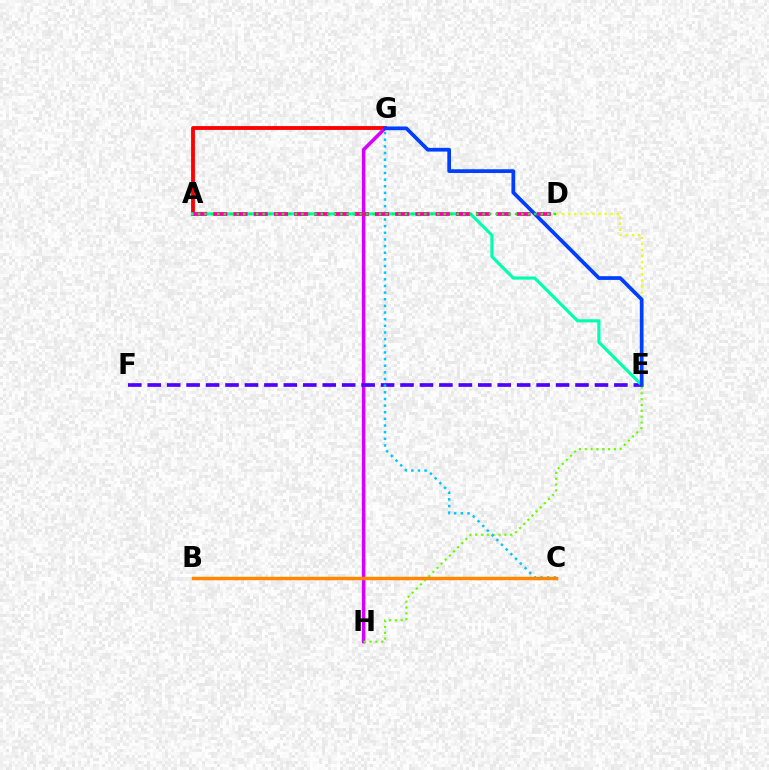{('A', 'G'): [{'color': '#ff0000', 'line_style': 'solid', 'thickness': 2.76}], ('G', 'H'): [{'color': '#d600ff', 'line_style': 'solid', 'thickness': 2.55}], ('E', 'F'): [{'color': '#4f00ff', 'line_style': 'dashed', 'thickness': 2.64}], ('E', 'H'): [{'color': '#66ff00', 'line_style': 'dotted', 'thickness': 1.59}], ('D', 'E'): [{'color': '#eeff00', 'line_style': 'dotted', 'thickness': 1.64}], ('C', 'G'): [{'color': '#00c7ff', 'line_style': 'dotted', 'thickness': 1.81}], ('A', 'E'): [{'color': '#00ffaf', 'line_style': 'solid', 'thickness': 2.28}], ('E', 'G'): [{'color': '#003fff', 'line_style': 'solid', 'thickness': 2.68}], ('A', 'D'): [{'color': '#ff00a0', 'line_style': 'dashed', 'thickness': 2.75}, {'color': '#00ff27', 'line_style': 'dotted', 'thickness': 1.76}], ('B', 'C'): [{'color': '#ff8800', 'line_style': 'solid', 'thickness': 2.48}]}